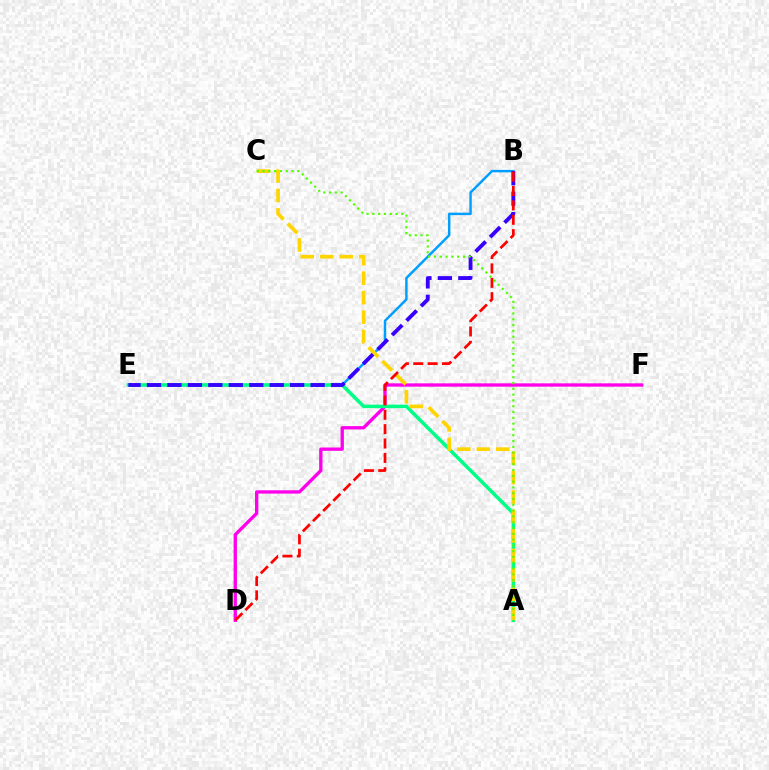{('B', 'E'): [{'color': '#009eff', 'line_style': 'solid', 'thickness': 1.77}, {'color': '#3700ff', 'line_style': 'dashed', 'thickness': 2.78}], ('D', 'F'): [{'color': '#ff00ed', 'line_style': 'solid', 'thickness': 2.4}], ('A', 'E'): [{'color': '#00ff86', 'line_style': 'solid', 'thickness': 2.52}], ('A', 'C'): [{'color': '#ffd500', 'line_style': 'dashed', 'thickness': 2.64}, {'color': '#4fff00', 'line_style': 'dotted', 'thickness': 1.58}], ('B', 'D'): [{'color': '#ff0000', 'line_style': 'dashed', 'thickness': 1.95}]}